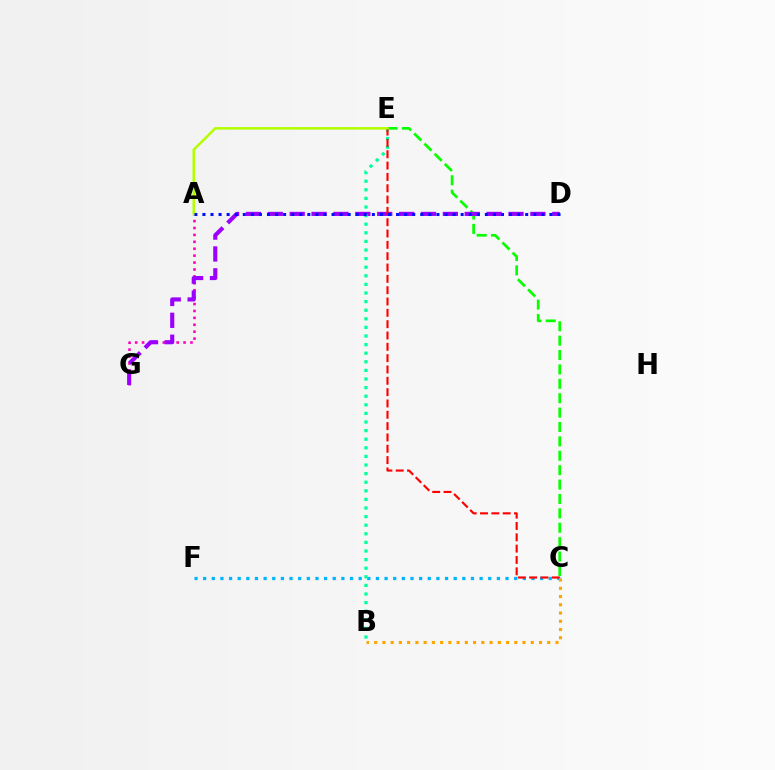{('C', 'F'): [{'color': '#00b5ff', 'line_style': 'dotted', 'thickness': 2.35}], ('C', 'E'): [{'color': '#08ff00', 'line_style': 'dashed', 'thickness': 1.96}, {'color': '#ff0000', 'line_style': 'dashed', 'thickness': 1.54}], ('A', 'G'): [{'color': '#ff00bd', 'line_style': 'dotted', 'thickness': 1.88}], ('D', 'G'): [{'color': '#9b00ff', 'line_style': 'dashed', 'thickness': 2.97}], ('B', 'E'): [{'color': '#00ff9d', 'line_style': 'dotted', 'thickness': 2.34}], ('B', 'C'): [{'color': '#ffa500', 'line_style': 'dotted', 'thickness': 2.24}], ('A', 'E'): [{'color': '#b3ff00', 'line_style': 'solid', 'thickness': 1.81}], ('A', 'D'): [{'color': '#0010ff', 'line_style': 'dotted', 'thickness': 2.19}]}